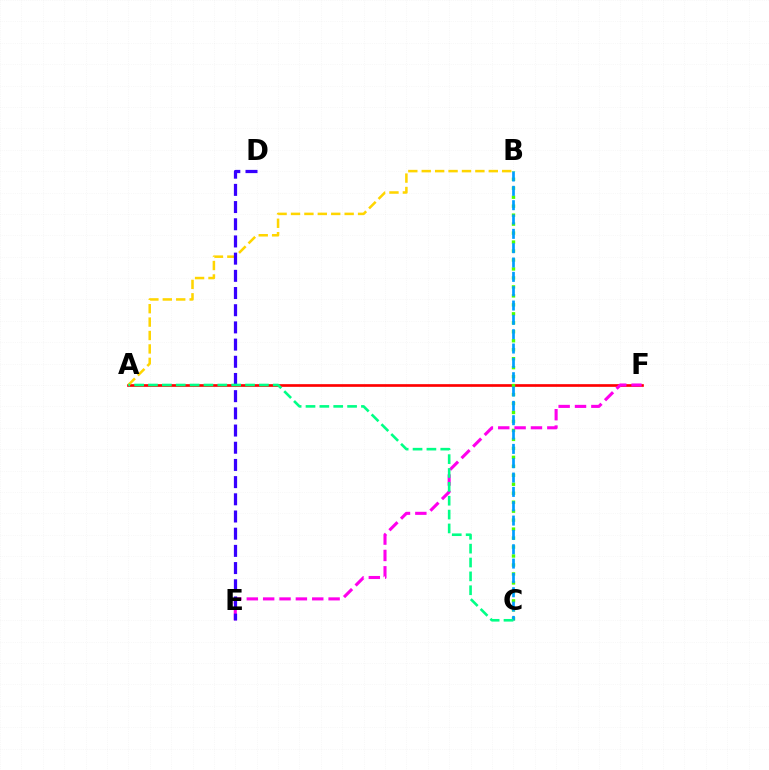{('A', 'F'): [{'color': '#ff0000', 'line_style': 'solid', 'thickness': 1.93}], ('A', 'B'): [{'color': '#ffd500', 'line_style': 'dashed', 'thickness': 1.82}], ('B', 'C'): [{'color': '#4fff00', 'line_style': 'dotted', 'thickness': 2.44}, {'color': '#009eff', 'line_style': 'dashed', 'thickness': 1.95}], ('E', 'F'): [{'color': '#ff00ed', 'line_style': 'dashed', 'thickness': 2.22}], ('D', 'E'): [{'color': '#3700ff', 'line_style': 'dashed', 'thickness': 2.34}], ('A', 'C'): [{'color': '#00ff86', 'line_style': 'dashed', 'thickness': 1.88}]}